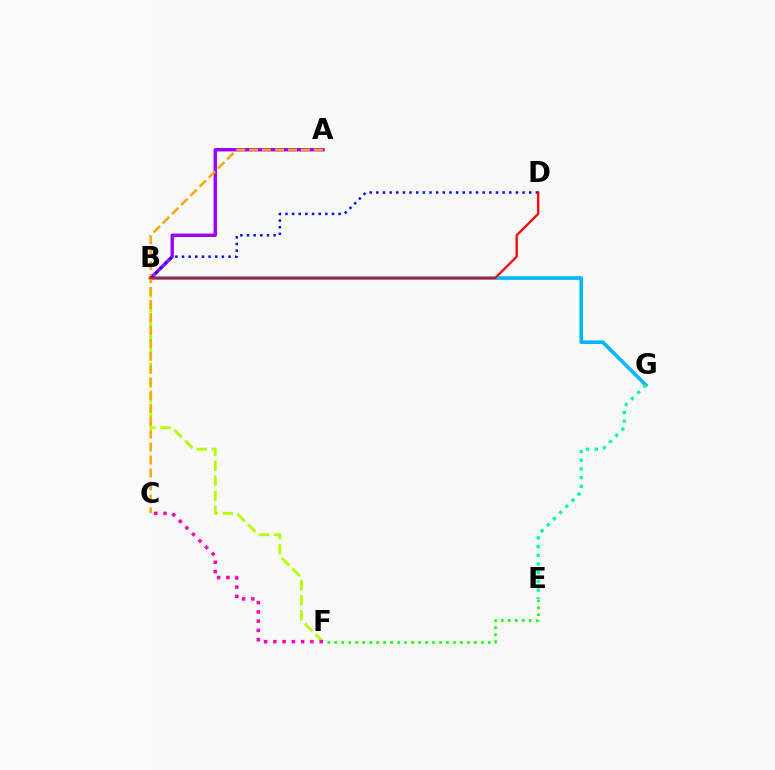{('B', 'G'): [{'color': '#00b5ff', 'line_style': 'solid', 'thickness': 2.59}], ('E', 'G'): [{'color': '#00ff9d', 'line_style': 'dotted', 'thickness': 2.36}], ('B', 'F'): [{'color': '#b3ff00', 'line_style': 'dashed', 'thickness': 2.04}], ('A', 'B'): [{'color': '#9b00ff', 'line_style': 'solid', 'thickness': 2.45}], ('A', 'C'): [{'color': '#ffa500', 'line_style': 'dashed', 'thickness': 1.76}], ('B', 'D'): [{'color': '#0010ff', 'line_style': 'dotted', 'thickness': 1.81}, {'color': '#ff0000', 'line_style': 'solid', 'thickness': 1.64}], ('E', 'F'): [{'color': '#08ff00', 'line_style': 'dotted', 'thickness': 1.9}], ('C', 'F'): [{'color': '#ff00bd', 'line_style': 'dotted', 'thickness': 2.52}]}